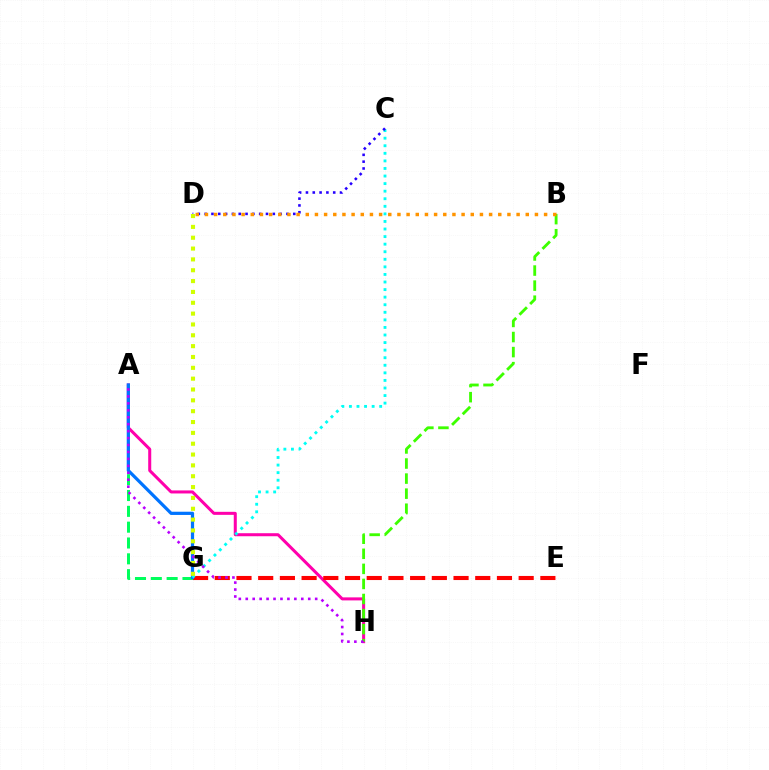{('A', 'H'): [{'color': '#ff00ac', 'line_style': 'solid', 'thickness': 2.18}, {'color': '#b900ff', 'line_style': 'dotted', 'thickness': 1.89}], ('A', 'G'): [{'color': '#00ff5c', 'line_style': 'dashed', 'thickness': 2.15}, {'color': '#0074ff', 'line_style': 'solid', 'thickness': 2.32}], ('E', 'G'): [{'color': '#ff0000', 'line_style': 'dashed', 'thickness': 2.95}], ('B', 'H'): [{'color': '#3dff00', 'line_style': 'dashed', 'thickness': 2.05}], ('C', 'G'): [{'color': '#00fff6', 'line_style': 'dotted', 'thickness': 2.06}], ('C', 'D'): [{'color': '#2500ff', 'line_style': 'dotted', 'thickness': 1.85}], ('D', 'G'): [{'color': '#d1ff00', 'line_style': 'dotted', 'thickness': 2.95}], ('B', 'D'): [{'color': '#ff9400', 'line_style': 'dotted', 'thickness': 2.49}]}